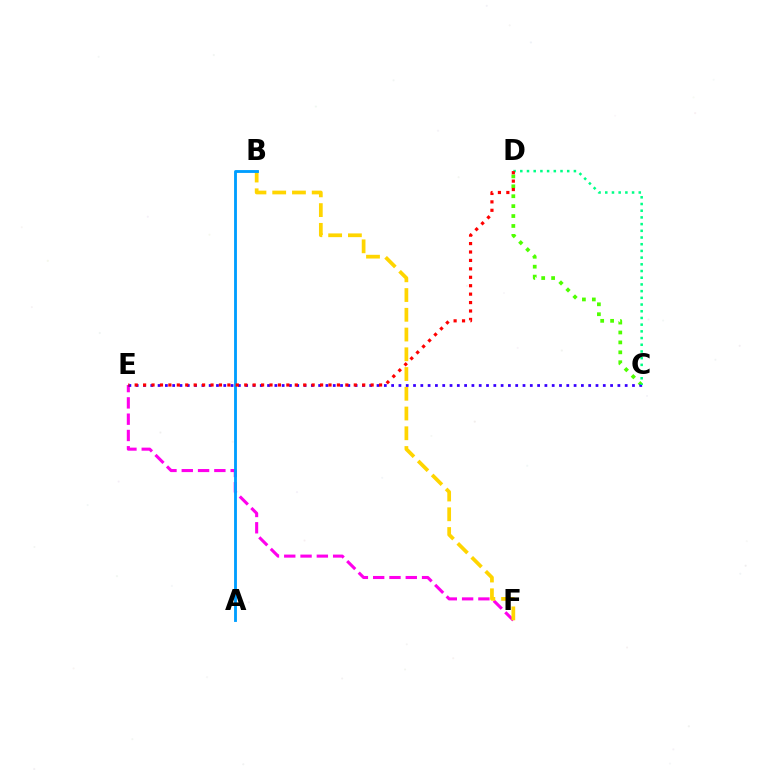{('C', 'D'): [{'color': '#4fff00', 'line_style': 'dotted', 'thickness': 2.69}, {'color': '#00ff86', 'line_style': 'dotted', 'thickness': 1.82}], ('E', 'F'): [{'color': '#ff00ed', 'line_style': 'dashed', 'thickness': 2.21}], ('B', 'F'): [{'color': '#ffd500', 'line_style': 'dashed', 'thickness': 2.68}], ('C', 'E'): [{'color': '#3700ff', 'line_style': 'dotted', 'thickness': 1.98}], ('A', 'B'): [{'color': '#009eff', 'line_style': 'solid', 'thickness': 2.05}], ('D', 'E'): [{'color': '#ff0000', 'line_style': 'dotted', 'thickness': 2.29}]}